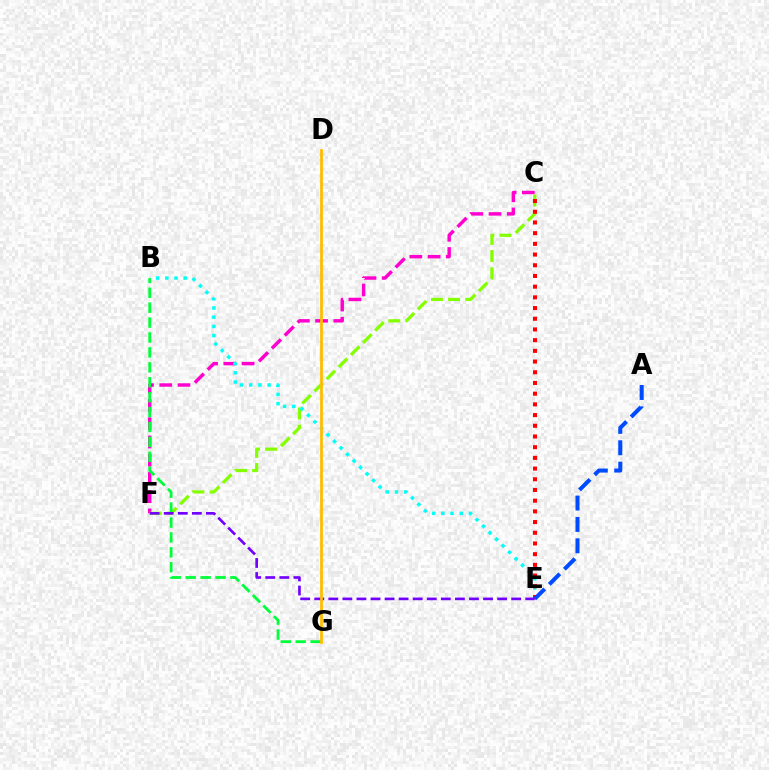{('C', 'F'): [{'color': '#ff00cf', 'line_style': 'dashed', 'thickness': 2.48}, {'color': '#84ff00', 'line_style': 'dashed', 'thickness': 2.33}], ('B', 'E'): [{'color': '#00fff6', 'line_style': 'dotted', 'thickness': 2.5}], ('C', 'E'): [{'color': '#ff0000', 'line_style': 'dotted', 'thickness': 2.91}], ('A', 'E'): [{'color': '#004bff', 'line_style': 'dashed', 'thickness': 2.91}], ('B', 'G'): [{'color': '#00ff39', 'line_style': 'dashed', 'thickness': 2.03}], ('E', 'F'): [{'color': '#7200ff', 'line_style': 'dashed', 'thickness': 1.91}], ('D', 'G'): [{'color': '#ffbd00', 'line_style': 'solid', 'thickness': 1.99}]}